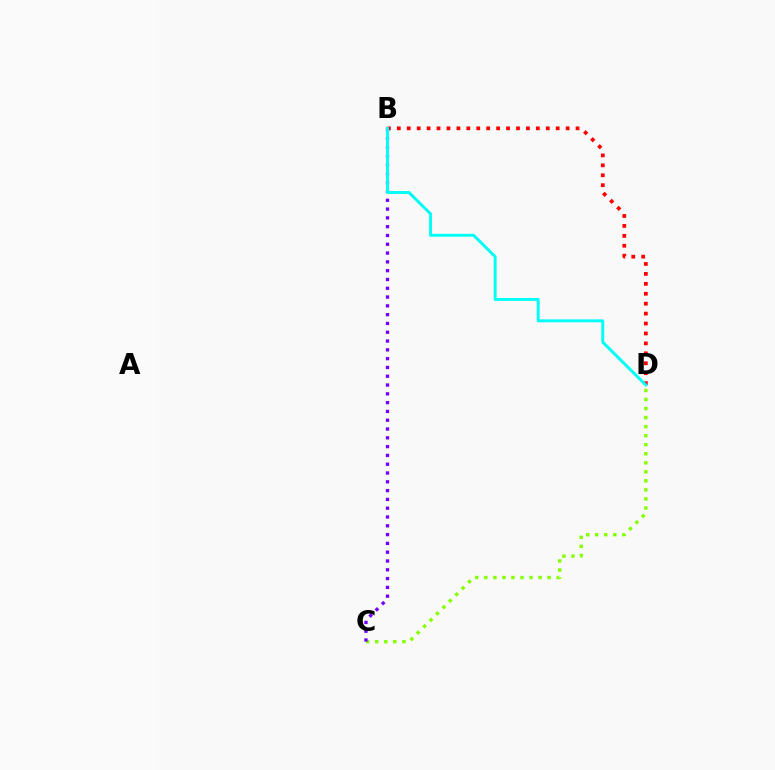{('B', 'D'): [{'color': '#ff0000', 'line_style': 'dotted', 'thickness': 2.7}, {'color': '#00fff6', 'line_style': 'solid', 'thickness': 2.12}], ('C', 'D'): [{'color': '#84ff00', 'line_style': 'dotted', 'thickness': 2.46}], ('B', 'C'): [{'color': '#7200ff', 'line_style': 'dotted', 'thickness': 2.39}]}